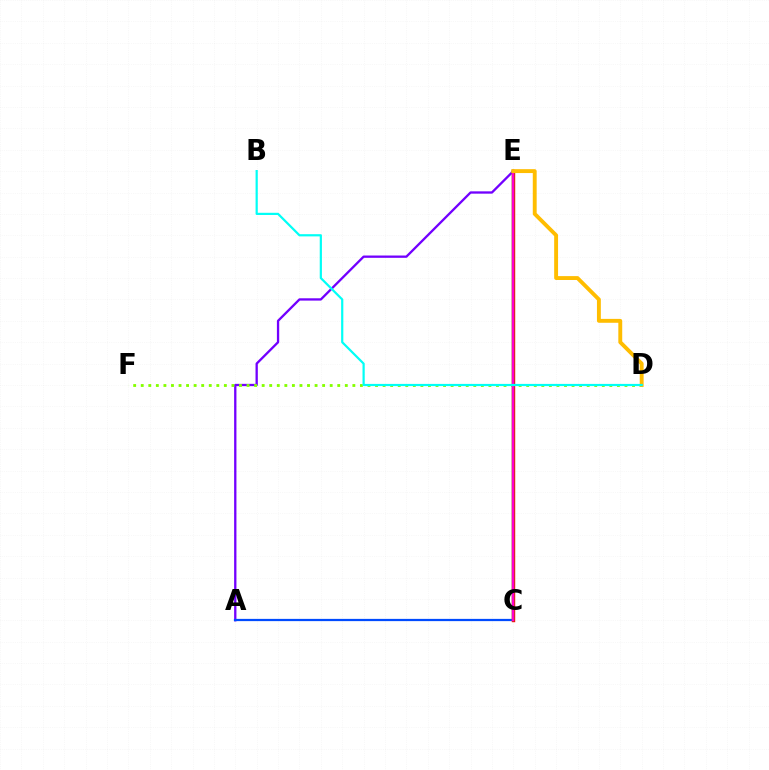{('A', 'E'): [{'color': '#7200ff', 'line_style': 'solid', 'thickness': 1.66}], ('A', 'C'): [{'color': '#004bff', 'line_style': 'solid', 'thickness': 1.62}], ('C', 'E'): [{'color': '#ff0000', 'line_style': 'solid', 'thickness': 2.46}, {'color': '#00ff39', 'line_style': 'solid', 'thickness': 1.7}, {'color': '#ff00cf', 'line_style': 'solid', 'thickness': 1.68}], ('D', 'F'): [{'color': '#84ff00', 'line_style': 'dotted', 'thickness': 2.05}], ('D', 'E'): [{'color': '#ffbd00', 'line_style': 'solid', 'thickness': 2.8}], ('B', 'D'): [{'color': '#00fff6', 'line_style': 'solid', 'thickness': 1.59}]}